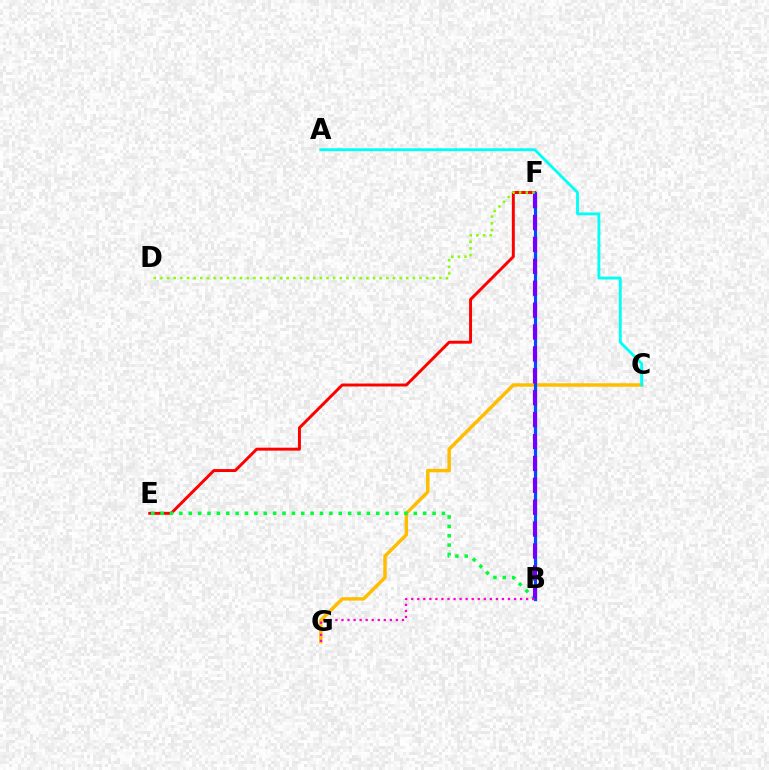{('E', 'F'): [{'color': '#ff0000', 'line_style': 'solid', 'thickness': 2.12}], ('C', 'G'): [{'color': '#ffbd00', 'line_style': 'solid', 'thickness': 2.49}], ('B', 'F'): [{'color': '#004bff', 'line_style': 'solid', 'thickness': 2.29}, {'color': '#7200ff', 'line_style': 'dashed', 'thickness': 2.97}], ('A', 'C'): [{'color': '#00fff6', 'line_style': 'solid', 'thickness': 2.05}], ('B', 'E'): [{'color': '#00ff39', 'line_style': 'dotted', 'thickness': 2.55}], ('B', 'G'): [{'color': '#ff00cf', 'line_style': 'dotted', 'thickness': 1.64}], ('D', 'F'): [{'color': '#84ff00', 'line_style': 'dotted', 'thickness': 1.8}]}